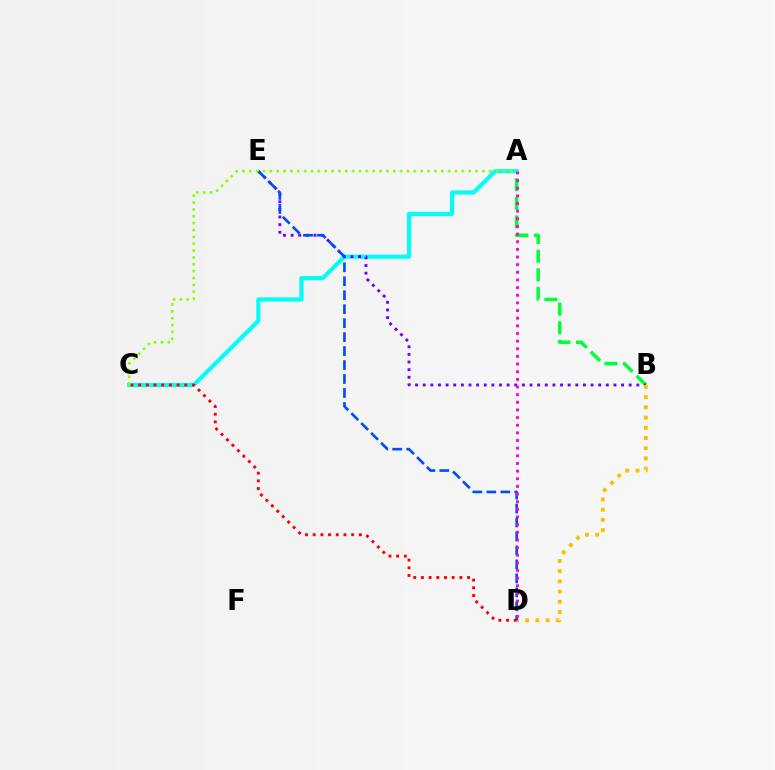{('A', 'B'): [{'color': '#00ff39', 'line_style': 'dashed', 'thickness': 2.53}], ('A', 'C'): [{'color': '#00fff6', 'line_style': 'solid', 'thickness': 2.98}, {'color': '#84ff00', 'line_style': 'dotted', 'thickness': 1.86}], ('B', 'E'): [{'color': '#7200ff', 'line_style': 'dotted', 'thickness': 2.07}], ('B', 'D'): [{'color': '#ffbd00', 'line_style': 'dotted', 'thickness': 2.78}], ('C', 'D'): [{'color': '#ff0000', 'line_style': 'dotted', 'thickness': 2.09}], ('D', 'E'): [{'color': '#004bff', 'line_style': 'dashed', 'thickness': 1.9}], ('A', 'D'): [{'color': '#ff00cf', 'line_style': 'dotted', 'thickness': 2.08}]}